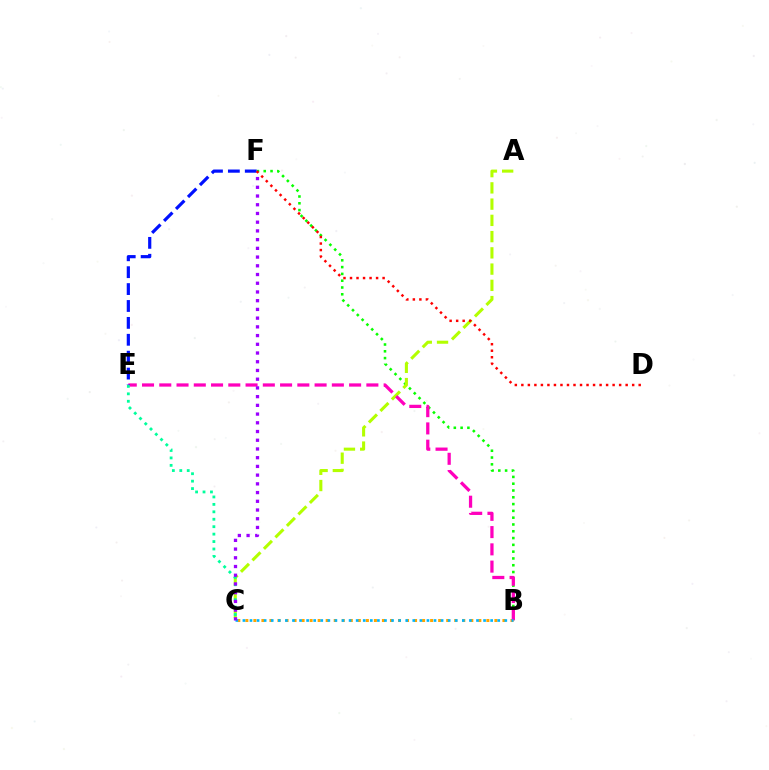{('B', 'F'): [{'color': '#08ff00', 'line_style': 'dotted', 'thickness': 1.85}], ('A', 'C'): [{'color': '#b3ff00', 'line_style': 'dashed', 'thickness': 2.21}], ('B', 'C'): [{'color': '#ffa500', 'line_style': 'dotted', 'thickness': 2.18}, {'color': '#00b5ff', 'line_style': 'dotted', 'thickness': 1.92}], ('B', 'E'): [{'color': '#ff00bd', 'line_style': 'dashed', 'thickness': 2.34}], ('E', 'F'): [{'color': '#0010ff', 'line_style': 'dashed', 'thickness': 2.3}], ('D', 'F'): [{'color': '#ff0000', 'line_style': 'dotted', 'thickness': 1.77}], ('C', 'E'): [{'color': '#00ff9d', 'line_style': 'dotted', 'thickness': 2.02}], ('C', 'F'): [{'color': '#9b00ff', 'line_style': 'dotted', 'thickness': 2.37}]}